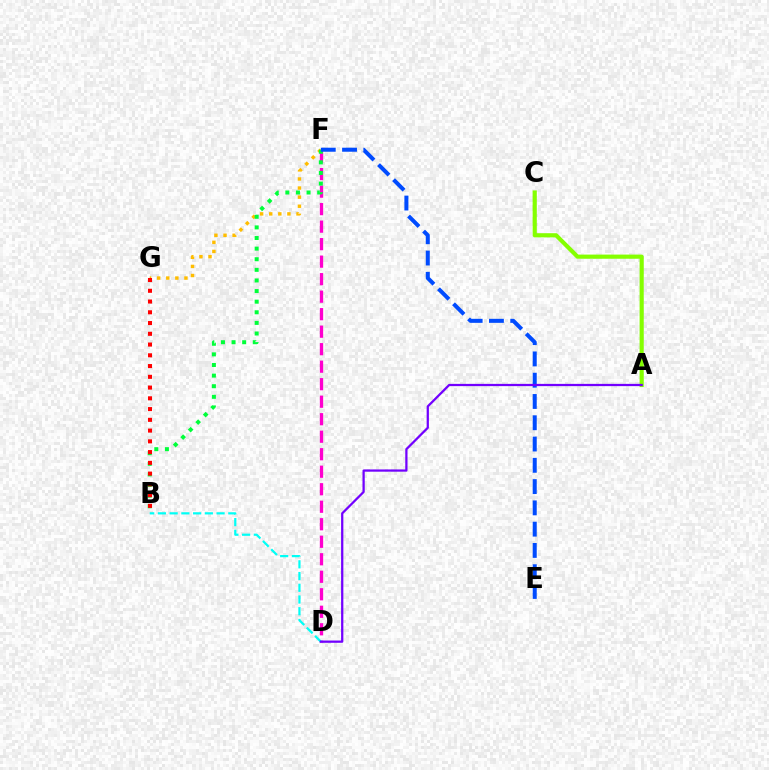{('F', 'G'): [{'color': '#ffbd00', 'line_style': 'dotted', 'thickness': 2.47}], ('D', 'F'): [{'color': '#ff00cf', 'line_style': 'dashed', 'thickness': 2.38}], ('B', 'F'): [{'color': '#00ff39', 'line_style': 'dotted', 'thickness': 2.88}], ('A', 'C'): [{'color': '#84ff00', 'line_style': 'solid', 'thickness': 2.99}], ('B', 'D'): [{'color': '#00fff6', 'line_style': 'dashed', 'thickness': 1.59}], ('E', 'F'): [{'color': '#004bff', 'line_style': 'dashed', 'thickness': 2.89}], ('A', 'D'): [{'color': '#7200ff', 'line_style': 'solid', 'thickness': 1.62}], ('B', 'G'): [{'color': '#ff0000', 'line_style': 'dotted', 'thickness': 2.92}]}